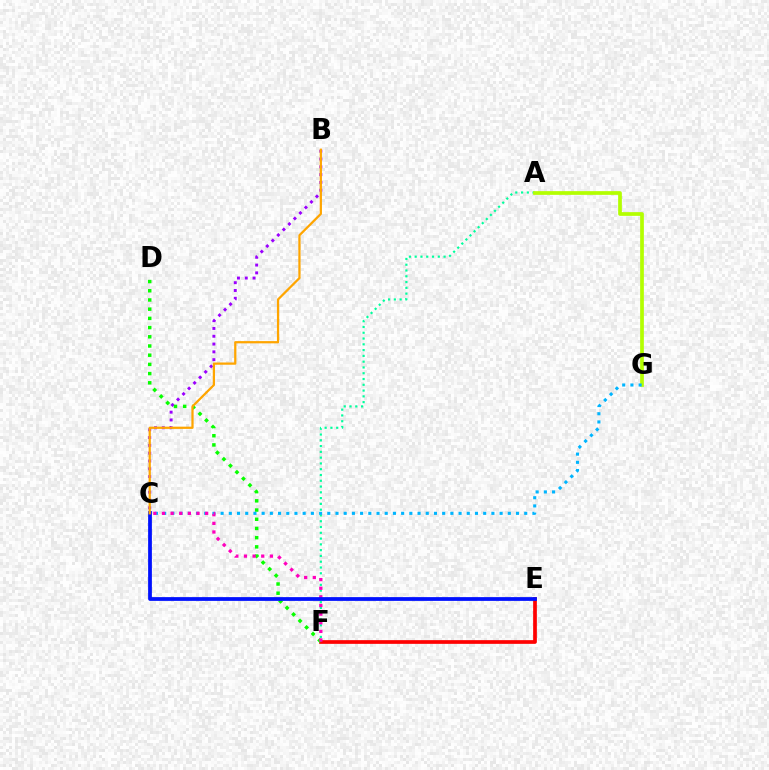{('B', 'C'): [{'color': '#9b00ff', 'line_style': 'dotted', 'thickness': 2.12}, {'color': '#ffa500', 'line_style': 'solid', 'thickness': 1.62}], ('E', 'F'): [{'color': '#ff0000', 'line_style': 'solid', 'thickness': 2.67}], ('D', 'F'): [{'color': '#08ff00', 'line_style': 'dotted', 'thickness': 2.5}], ('A', 'F'): [{'color': '#00ff9d', 'line_style': 'dotted', 'thickness': 1.57}], ('A', 'G'): [{'color': '#b3ff00', 'line_style': 'solid', 'thickness': 2.67}], ('C', 'G'): [{'color': '#00b5ff', 'line_style': 'dotted', 'thickness': 2.23}], ('C', 'F'): [{'color': '#ff00bd', 'line_style': 'dotted', 'thickness': 2.35}], ('C', 'E'): [{'color': '#0010ff', 'line_style': 'solid', 'thickness': 2.71}]}